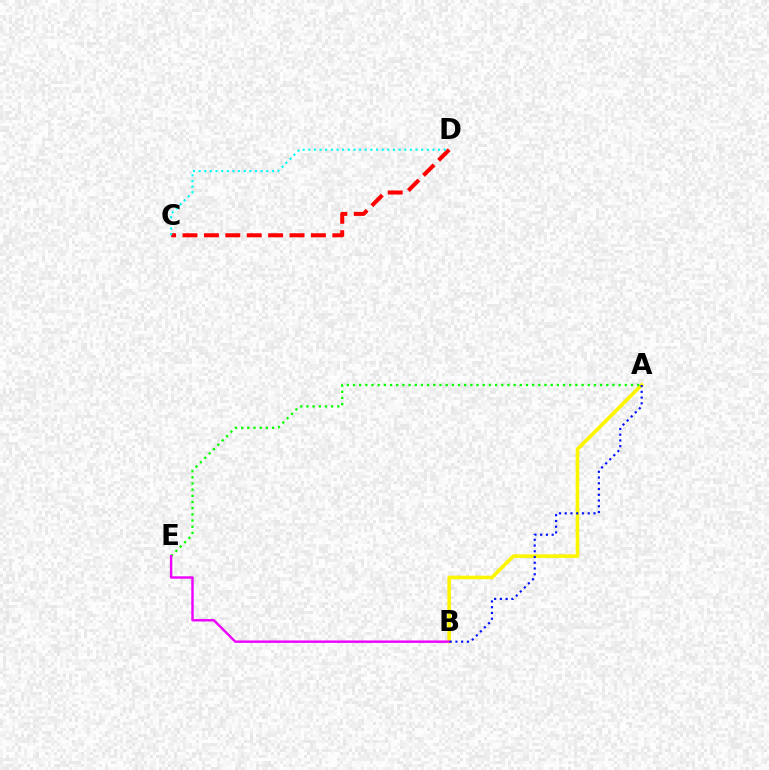{('C', 'D'): [{'color': '#ff0000', 'line_style': 'dashed', 'thickness': 2.91}, {'color': '#00fff6', 'line_style': 'dotted', 'thickness': 1.53}], ('A', 'B'): [{'color': '#fcf500', 'line_style': 'solid', 'thickness': 2.59}, {'color': '#0010ff', 'line_style': 'dotted', 'thickness': 1.56}], ('A', 'E'): [{'color': '#08ff00', 'line_style': 'dotted', 'thickness': 1.68}], ('B', 'E'): [{'color': '#ee00ff', 'line_style': 'solid', 'thickness': 1.74}]}